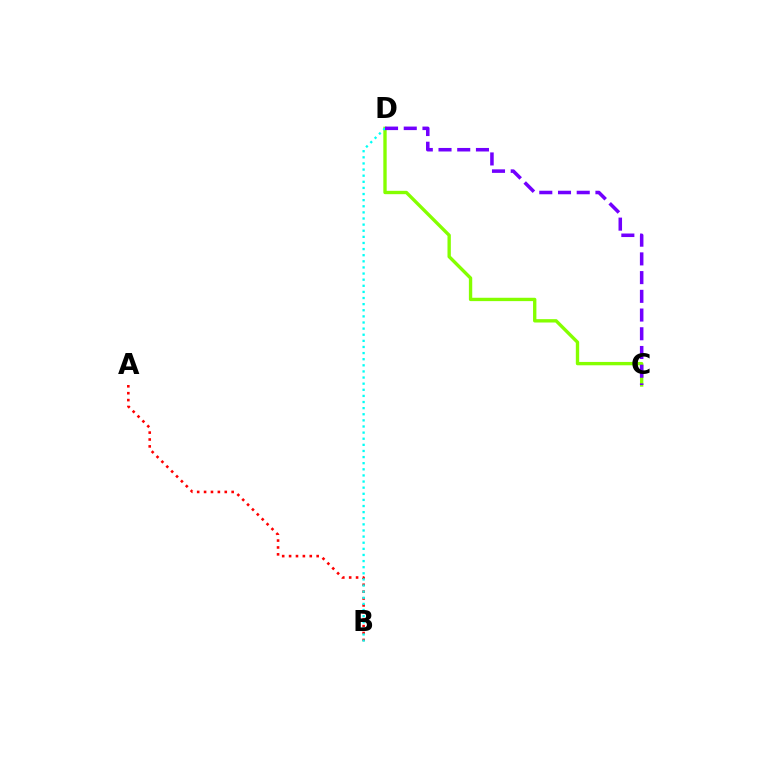{('A', 'B'): [{'color': '#ff0000', 'line_style': 'dotted', 'thickness': 1.87}], ('C', 'D'): [{'color': '#84ff00', 'line_style': 'solid', 'thickness': 2.42}, {'color': '#7200ff', 'line_style': 'dashed', 'thickness': 2.54}], ('B', 'D'): [{'color': '#00fff6', 'line_style': 'dotted', 'thickness': 1.66}]}